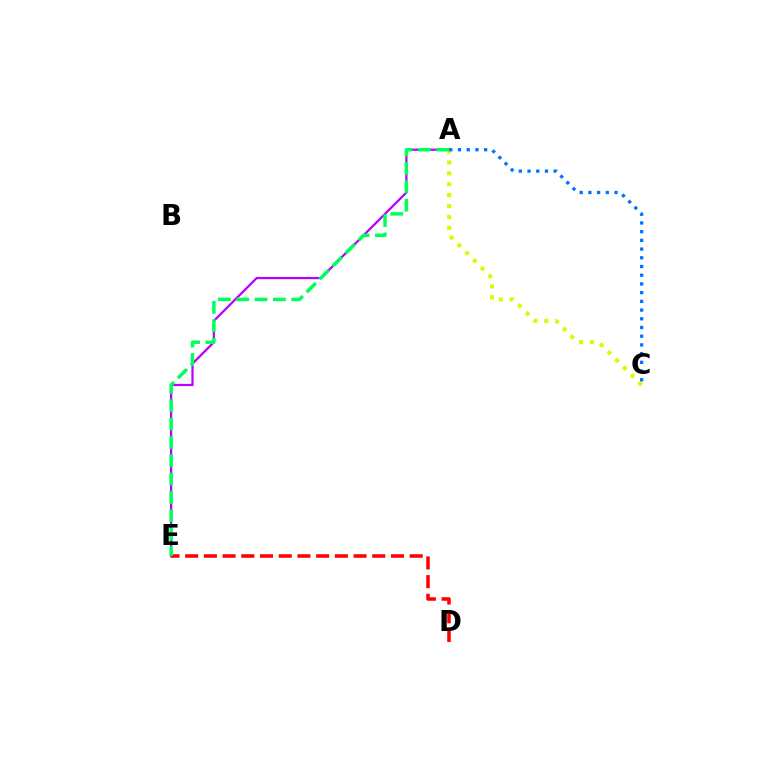{('A', 'E'): [{'color': '#b900ff', 'line_style': 'solid', 'thickness': 1.62}, {'color': '#00ff5c', 'line_style': 'dashed', 'thickness': 2.49}], ('D', 'E'): [{'color': '#ff0000', 'line_style': 'dashed', 'thickness': 2.54}], ('A', 'C'): [{'color': '#d1ff00', 'line_style': 'dotted', 'thickness': 2.96}, {'color': '#0074ff', 'line_style': 'dotted', 'thickness': 2.37}]}